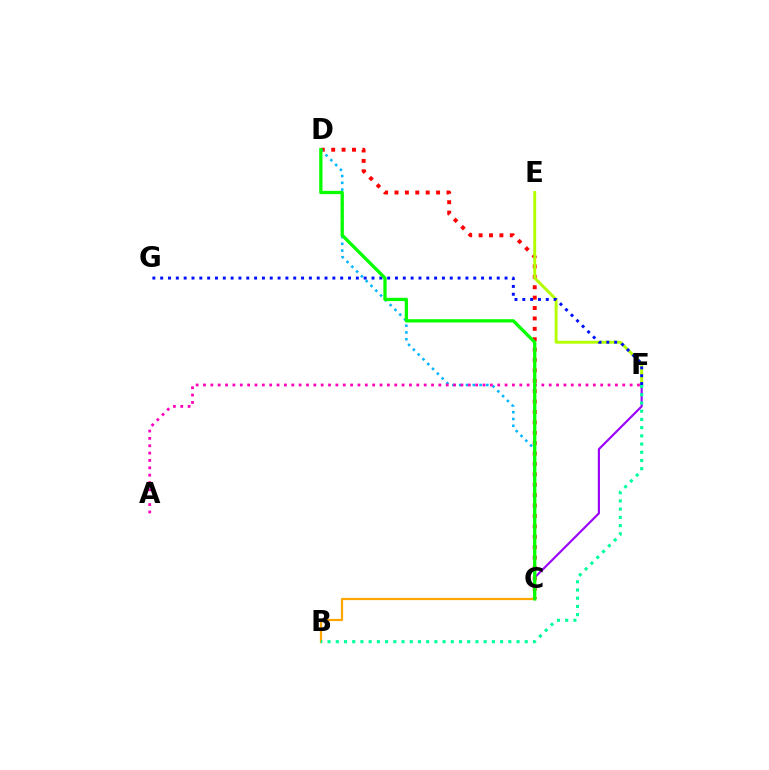{('C', 'D'): [{'color': '#ff0000', 'line_style': 'dotted', 'thickness': 2.82}, {'color': '#00b5ff', 'line_style': 'dotted', 'thickness': 1.84}, {'color': '#08ff00', 'line_style': 'solid', 'thickness': 2.37}], ('E', 'F'): [{'color': '#b3ff00', 'line_style': 'solid', 'thickness': 2.09}], ('B', 'C'): [{'color': '#ffa500', 'line_style': 'solid', 'thickness': 1.6}], ('C', 'F'): [{'color': '#9b00ff', 'line_style': 'solid', 'thickness': 1.53}], ('F', 'G'): [{'color': '#0010ff', 'line_style': 'dotted', 'thickness': 2.13}], ('A', 'F'): [{'color': '#ff00bd', 'line_style': 'dotted', 'thickness': 2.0}], ('B', 'F'): [{'color': '#00ff9d', 'line_style': 'dotted', 'thickness': 2.23}]}